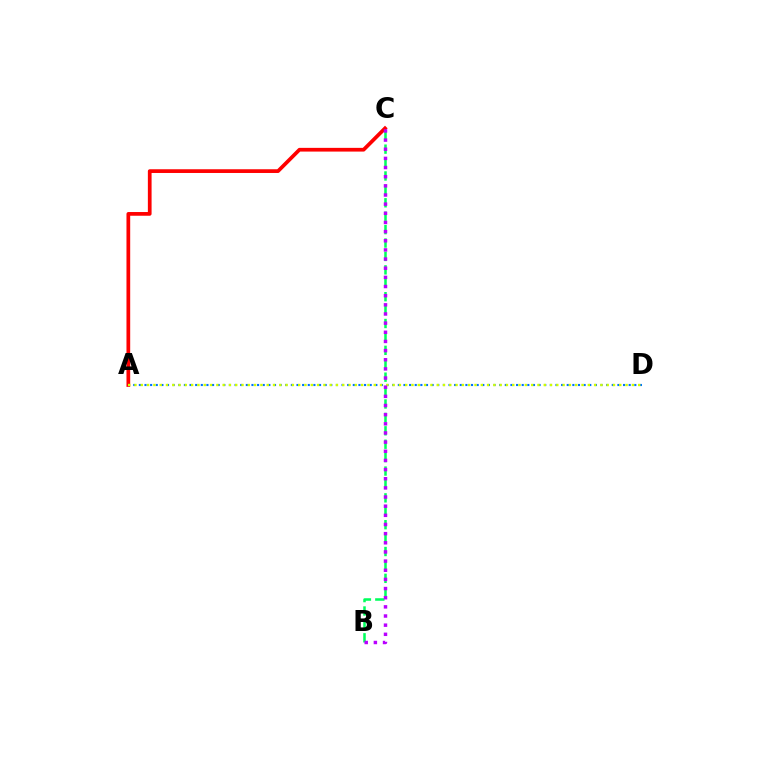{('B', 'C'): [{'color': '#00ff5c', 'line_style': 'dashed', 'thickness': 1.82}, {'color': '#b900ff', 'line_style': 'dotted', 'thickness': 2.49}], ('A', 'C'): [{'color': '#ff0000', 'line_style': 'solid', 'thickness': 2.68}], ('A', 'D'): [{'color': '#0074ff', 'line_style': 'dotted', 'thickness': 1.53}, {'color': '#d1ff00', 'line_style': 'dotted', 'thickness': 1.71}]}